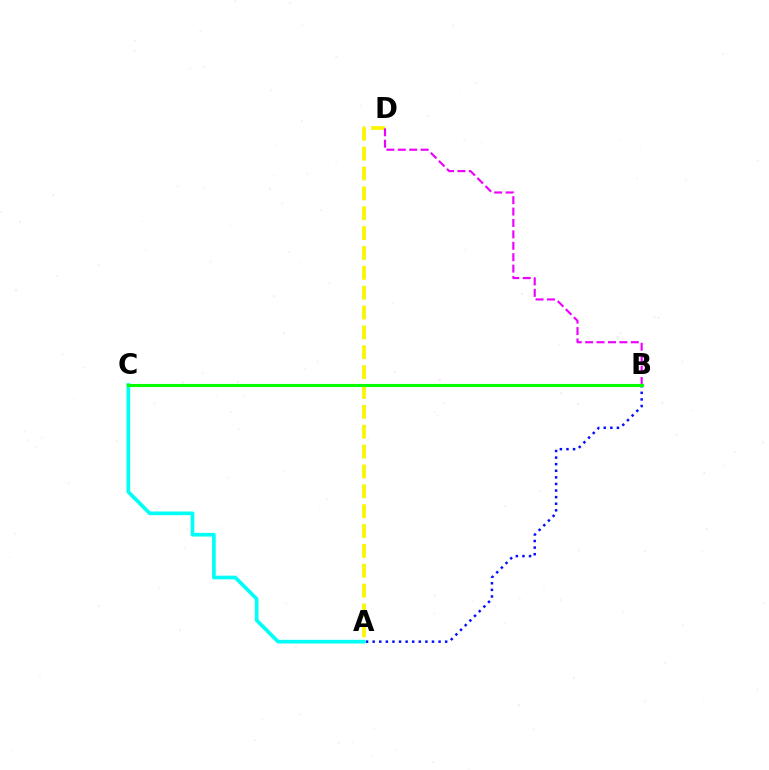{('A', 'D'): [{'color': '#fcf500', 'line_style': 'dashed', 'thickness': 2.7}], ('B', 'C'): [{'color': '#ff0000', 'line_style': 'solid', 'thickness': 1.81}, {'color': '#08ff00', 'line_style': 'solid', 'thickness': 2.23}], ('A', 'B'): [{'color': '#0010ff', 'line_style': 'dotted', 'thickness': 1.79}], ('B', 'D'): [{'color': '#ee00ff', 'line_style': 'dashed', 'thickness': 1.55}], ('A', 'C'): [{'color': '#00fff6', 'line_style': 'solid', 'thickness': 2.65}]}